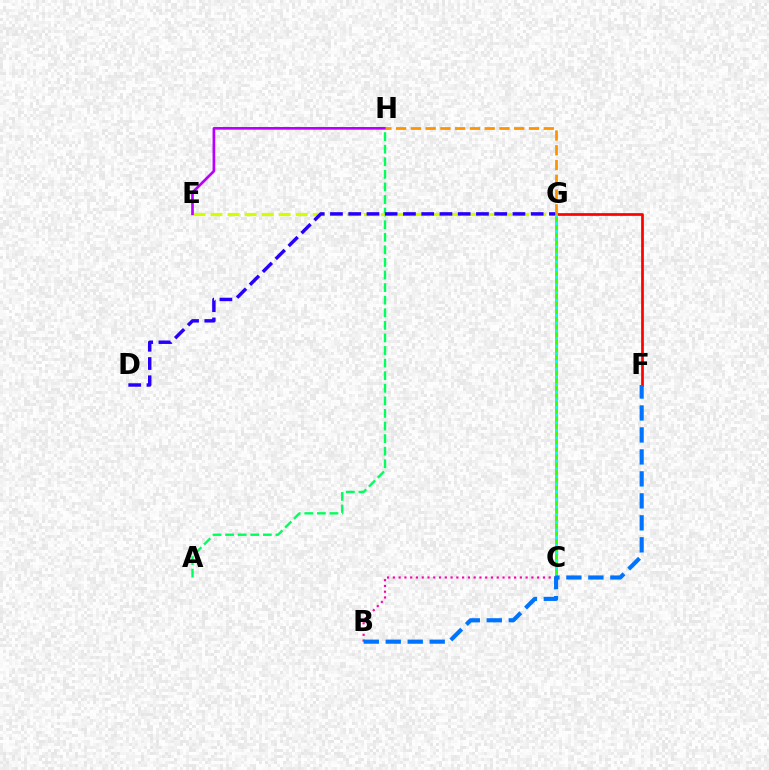{('F', 'G'): [{'color': '#ff0000', 'line_style': 'solid', 'thickness': 1.95}], ('C', 'G'): [{'color': '#3dff00', 'line_style': 'solid', 'thickness': 2.12}, {'color': '#00fff6', 'line_style': 'dotted', 'thickness': 2.08}], ('A', 'H'): [{'color': '#00ff5c', 'line_style': 'dashed', 'thickness': 1.71}], ('E', 'G'): [{'color': '#d1ff00', 'line_style': 'dashed', 'thickness': 2.31}], ('D', 'G'): [{'color': '#2500ff', 'line_style': 'dashed', 'thickness': 2.48}], ('E', 'H'): [{'color': '#b900ff', 'line_style': 'solid', 'thickness': 1.93}], ('B', 'C'): [{'color': '#ff00ac', 'line_style': 'dotted', 'thickness': 1.57}], ('B', 'F'): [{'color': '#0074ff', 'line_style': 'dashed', 'thickness': 2.99}], ('G', 'H'): [{'color': '#ff9400', 'line_style': 'dashed', 'thickness': 2.01}]}